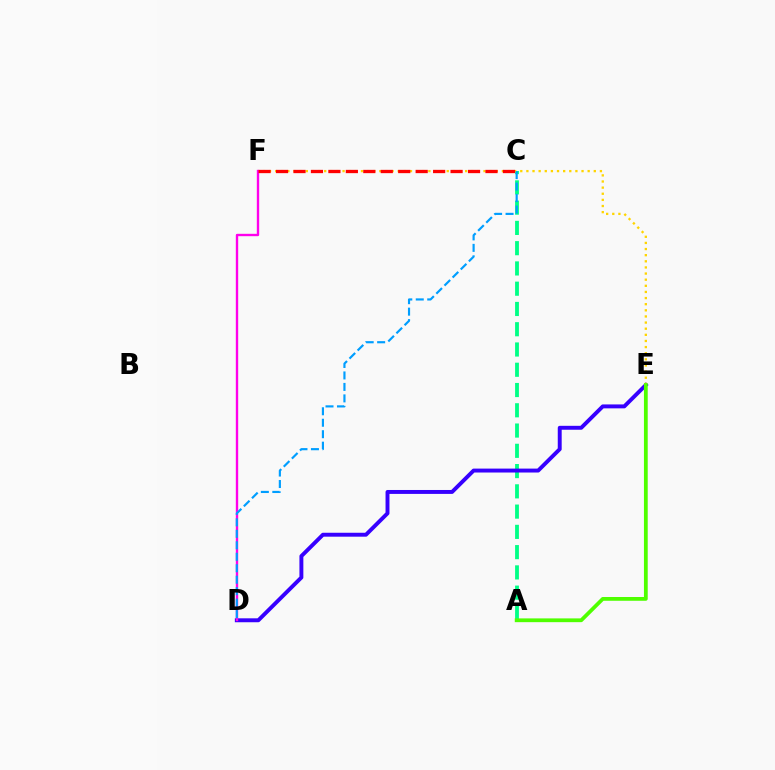{('A', 'C'): [{'color': '#00ff86', 'line_style': 'dashed', 'thickness': 2.75}], ('D', 'E'): [{'color': '#3700ff', 'line_style': 'solid', 'thickness': 2.83}], ('E', 'F'): [{'color': '#ffd500', 'line_style': 'dotted', 'thickness': 1.66}], ('D', 'F'): [{'color': '#ff00ed', 'line_style': 'solid', 'thickness': 1.71}], ('C', 'D'): [{'color': '#009eff', 'line_style': 'dashed', 'thickness': 1.56}], ('C', 'F'): [{'color': '#ff0000', 'line_style': 'dashed', 'thickness': 2.37}], ('A', 'E'): [{'color': '#4fff00', 'line_style': 'solid', 'thickness': 2.72}]}